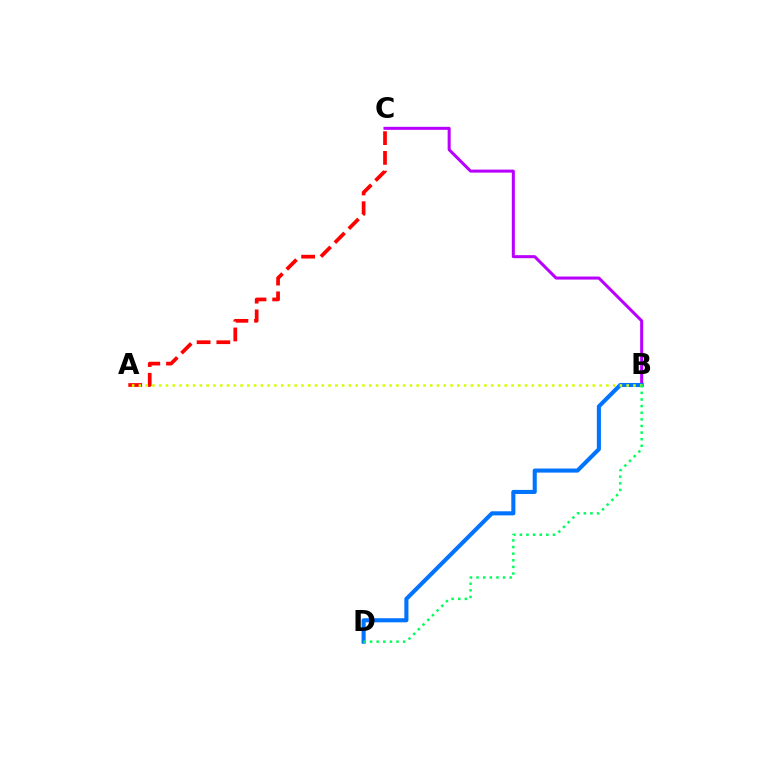{('A', 'C'): [{'color': '#ff0000', 'line_style': 'dashed', 'thickness': 2.68}], ('B', 'C'): [{'color': '#b900ff', 'line_style': 'solid', 'thickness': 2.18}], ('B', 'D'): [{'color': '#0074ff', 'line_style': 'solid', 'thickness': 2.94}, {'color': '#00ff5c', 'line_style': 'dotted', 'thickness': 1.8}], ('A', 'B'): [{'color': '#d1ff00', 'line_style': 'dotted', 'thickness': 1.84}]}